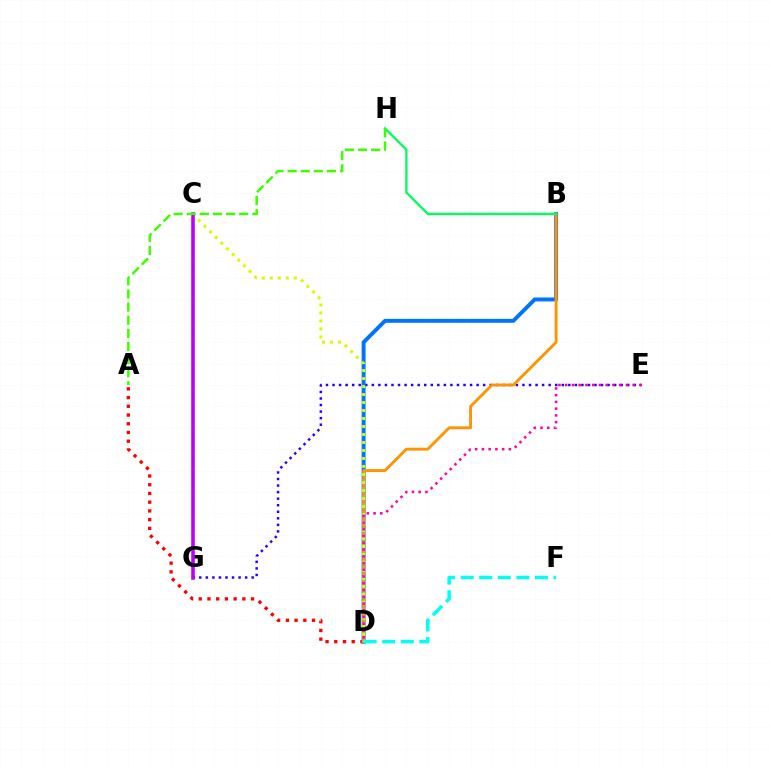{('A', 'D'): [{'color': '#ff0000', 'line_style': 'dotted', 'thickness': 2.37}], ('E', 'G'): [{'color': '#2500ff', 'line_style': 'dotted', 'thickness': 1.78}], ('B', 'D'): [{'color': '#0074ff', 'line_style': 'solid', 'thickness': 2.83}, {'color': '#ff9400', 'line_style': 'solid', 'thickness': 2.07}], ('C', 'D'): [{'color': '#d1ff00', 'line_style': 'dotted', 'thickness': 2.17}], ('B', 'H'): [{'color': '#00ff5c', 'line_style': 'solid', 'thickness': 1.67}], ('D', 'E'): [{'color': '#ff00ac', 'line_style': 'dotted', 'thickness': 1.83}], ('C', 'G'): [{'color': '#b900ff', 'line_style': 'solid', 'thickness': 2.56}], ('A', 'H'): [{'color': '#3dff00', 'line_style': 'dashed', 'thickness': 1.78}], ('D', 'F'): [{'color': '#00fff6', 'line_style': 'dashed', 'thickness': 2.52}]}